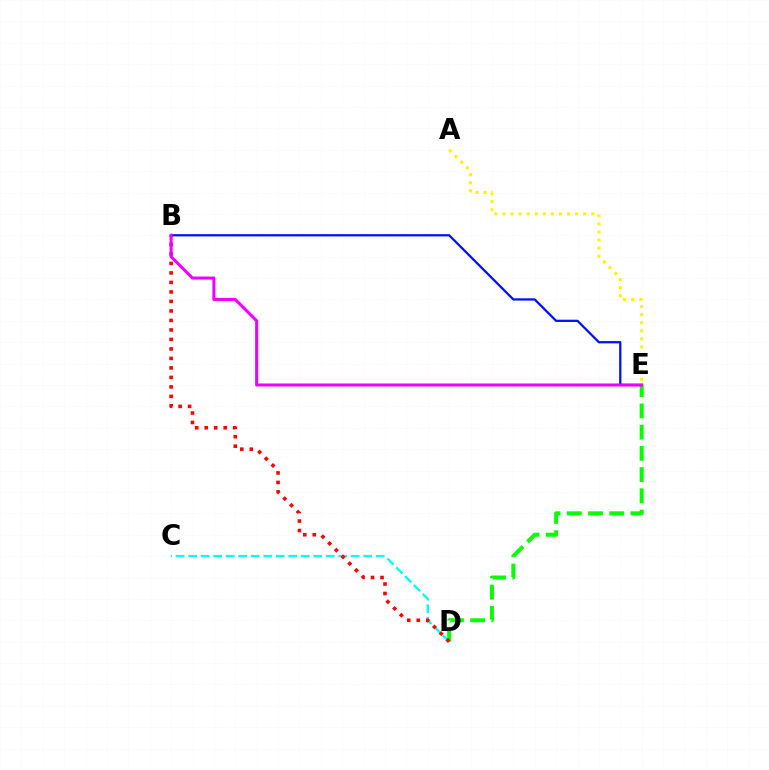{('D', 'E'): [{'color': '#08ff00', 'line_style': 'dashed', 'thickness': 2.88}], ('C', 'D'): [{'color': '#00fff6', 'line_style': 'dashed', 'thickness': 1.7}], ('B', 'D'): [{'color': '#ff0000', 'line_style': 'dotted', 'thickness': 2.58}], ('B', 'E'): [{'color': '#0010ff', 'line_style': 'solid', 'thickness': 1.63}, {'color': '#ee00ff', 'line_style': 'solid', 'thickness': 2.19}], ('A', 'E'): [{'color': '#fcf500', 'line_style': 'dotted', 'thickness': 2.19}]}